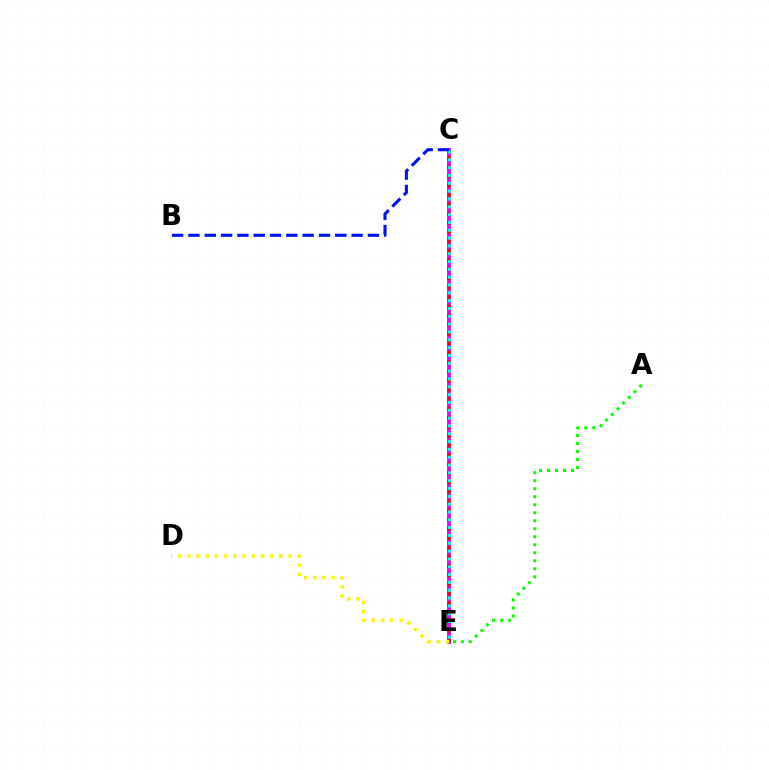{('C', 'E'): [{'color': '#ee00ff', 'line_style': 'solid', 'thickness': 2.79}, {'color': '#ff0000', 'line_style': 'dotted', 'thickness': 2.52}, {'color': '#00fff6', 'line_style': 'dotted', 'thickness': 2.13}], ('D', 'E'): [{'color': '#fcf500', 'line_style': 'dotted', 'thickness': 2.5}], ('A', 'E'): [{'color': '#08ff00', 'line_style': 'dotted', 'thickness': 2.18}], ('B', 'C'): [{'color': '#0010ff', 'line_style': 'dashed', 'thickness': 2.22}]}